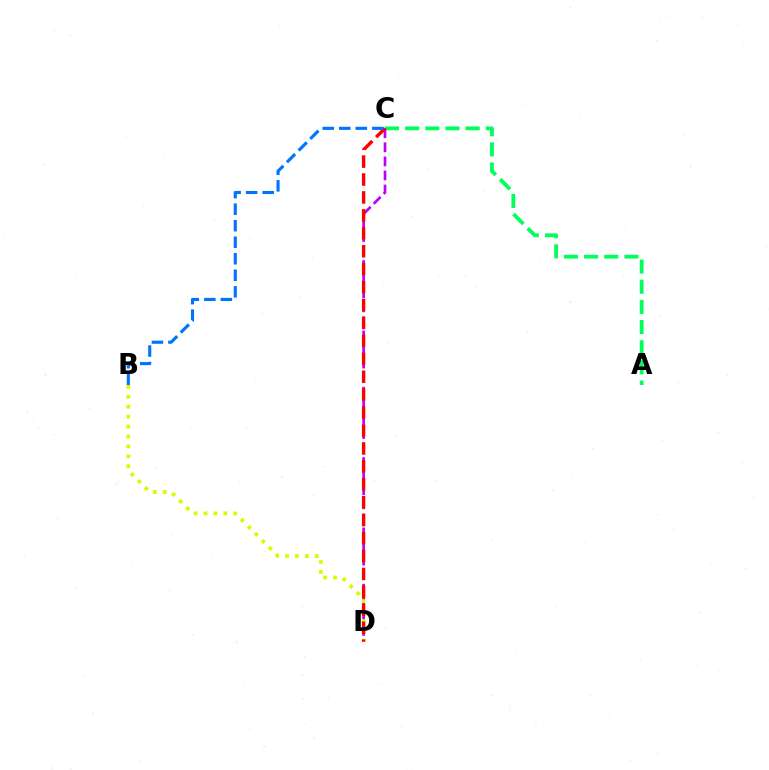{('A', 'C'): [{'color': '#00ff5c', 'line_style': 'dashed', 'thickness': 2.74}], ('C', 'D'): [{'color': '#b900ff', 'line_style': 'dashed', 'thickness': 1.91}, {'color': '#ff0000', 'line_style': 'dashed', 'thickness': 2.44}], ('B', 'D'): [{'color': '#d1ff00', 'line_style': 'dotted', 'thickness': 2.7}], ('B', 'C'): [{'color': '#0074ff', 'line_style': 'dashed', 'thickness': 2.25}]}